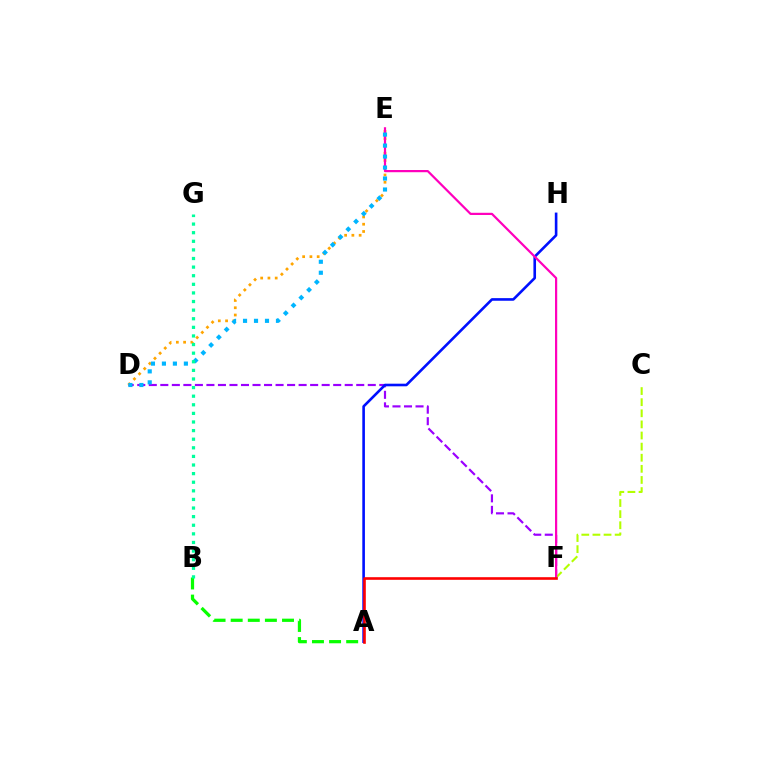{('A', 'B'): [{'color': '#08ff00', 'line_style': 'dashed', 'thickness': 2.32}], ('D', 'F'): [{'color': '#9b00ff', 'line_style': 'dashed', 'thickness': 1.57}], ('D', 'E'): [{'color': '#ffa500', 'line_style': 'dotted', 'thickness': 1.97}, {'color': '#00b5ff', 'line_style': 'dotted', 'thickness': 2.98}], ('A', 'H'): [{'color': '#0010ff', 'line_style': 'solid', 'thickness': 1.88}], ('C', 'F'): [{'color': '#b3ff00', 'line_style': 'dashed', 'thickness': 1.51}], ('E', 'F'): [{'color': '#ff00bd', 'line_style': 'solid', 'thickness': 1.59}], ('A', 'F'): [{'color': '#ff0000', 'line_style': 'solid', 'thickness': 1.88}], ('B', 'G'): [{'color': '#00ff9d', 'line_style': 'dotted', 'thickness': 2.34}]}